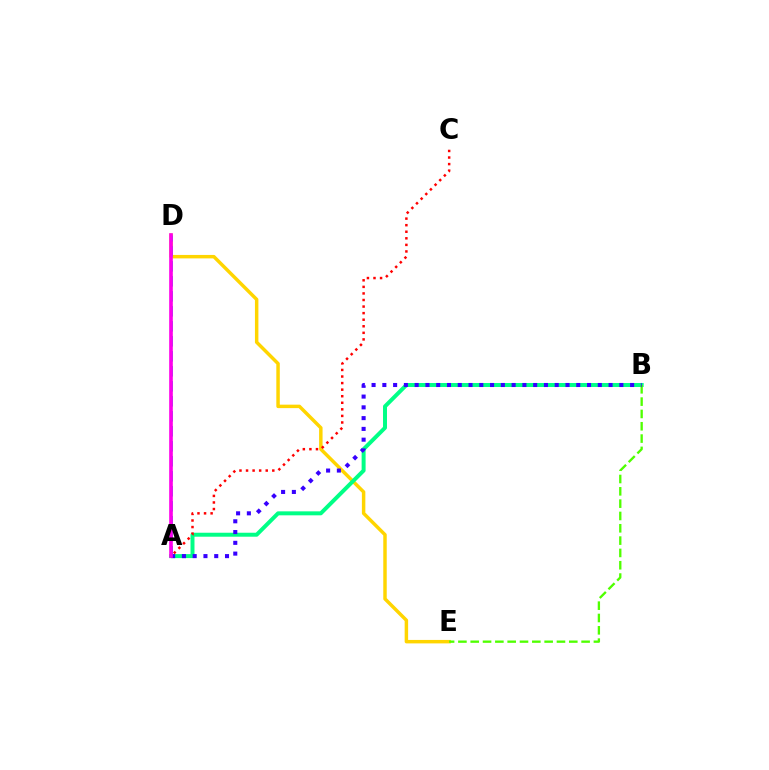{('D', 'E'): [{'color': '#ffd500', 'line_style': 'solid', 'thickness': 2.49}], ('A', 'D'): [{'color': '#009eff', 'line_style': 'dashed', 'thickness': 2.04}, {'color': '#ff00ed', 'line_style': 'solid', 'thickness': 2.61}], ('A', 'B'): [{'color': '#00ff86', 'line_style': 'solid', 'thickness': 2.86}, {'color': '#3700ff', 'line_style': 'dotted', 'thickness': 2.93}], ('B', 'E'): [{'color': '#4fff00', 'line_style': 'dashed', 'thickness': 1.67}], ('A', 'C'): [{'color': '#ff0000', 'line_style': 'dotted', 'thickness': 1.78}]}